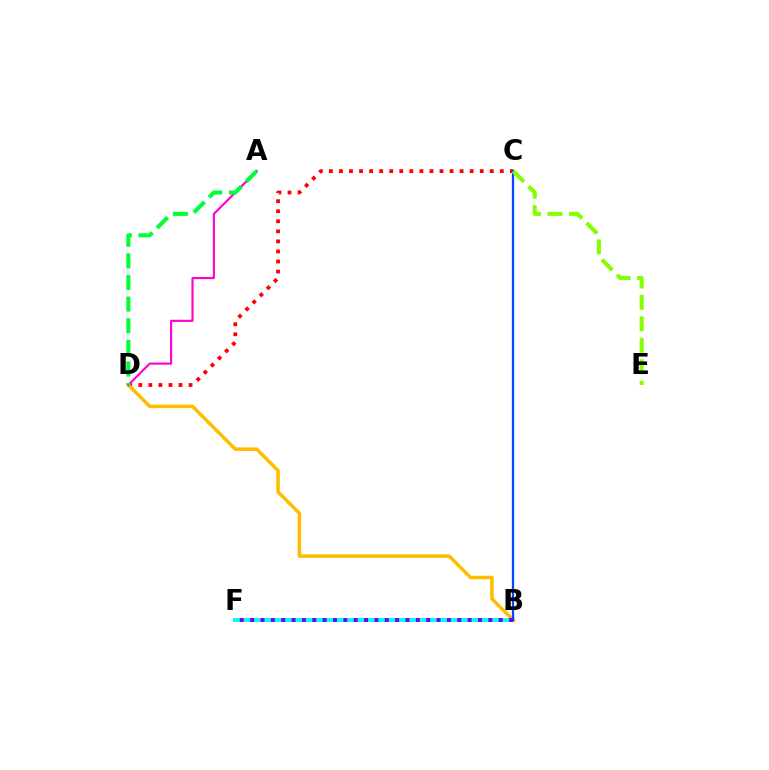{('C', 'D'): [{'color': '#ff0000', 'line_style': 'dotted', 'thickness': 2.73}], ('B', 'F'): [{'color': '#00fff6', 'line_style': 'solid', 'thickness': 2.85}, {'color': '#7200ff', 'line_style': 'dotted', 'thickness': 2.81}], ('B', 'D'): [{'color': '#ffbd00', 'line_style': 'solid', 'thickness': 2.54}], ('B', 'C'): [{'color': '#004bff', 'line_style': 'solid', 'thickness': 1.65}], ('C', 'E'): [{'color': '#84ff00', 'line_style': 'dashed', 'thickness': 2.91}], ('A', 'D'): [{'color': '#ff00cf', 'line_style': 'solid', 'thickness': 1.53}, {'color': '#00ff39', 'line_style': 'dashed', 'thickness': 2.94}]}